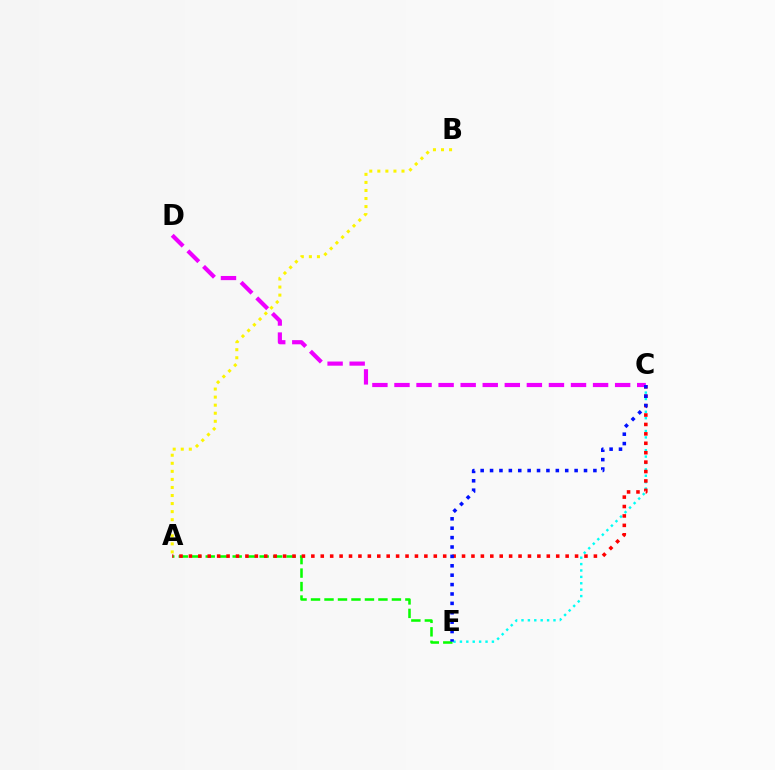{('C', 'E'): [{'color': '#00fff6', 'line_style': 'dotted', 'thickness': 1.74}, {'color': '#0010ff', 'line_style': 'dotted', 'thickness': 2.55}], ('A', 'E'): [{'color': '#08ff00', 'line_style': 'dashed', 'thickness': 1.83}], ('A', 'C'): [{'color': '#ff0000', 'line_style': 'dotted', 'thickness': 2.56}], ('C', 'D'): [{'color': '#ee00ff', 'line_style': 'dashed', 'thickness': 3.0}], ('A', 'B'): [{'color': '#fcf500', 'line_style': 'dotted', 'thickness': 2.19}]}